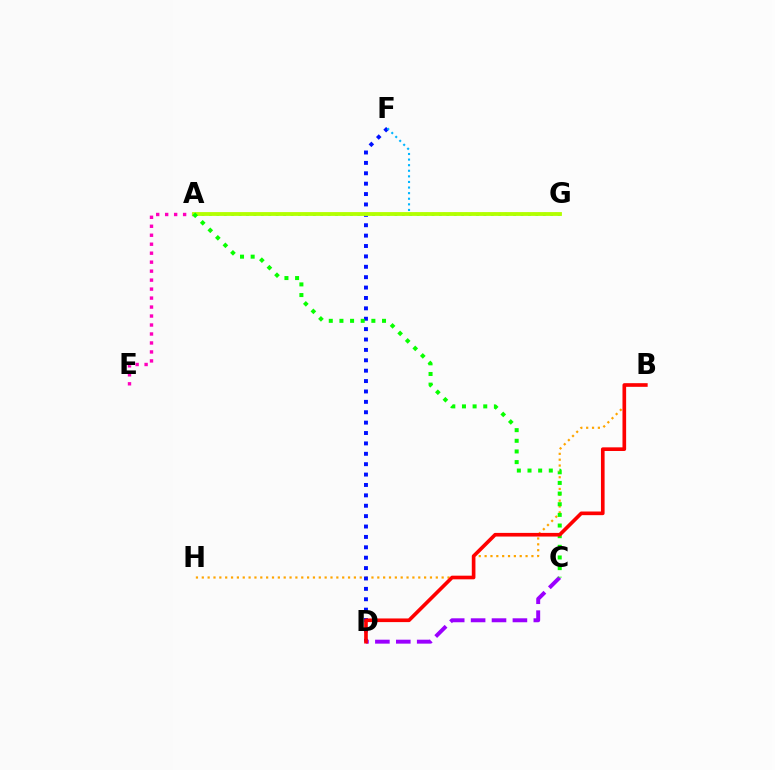{('B', 'H'): [{'color': '#ffa500', 'line_style': 'dotted', 'thickness': 1.59}], ('D', 'F'): [{'color': '#0010ff', 'line_style': 'dotted', 'thickness': 2.82}], ('C', 'D'): [{'color': '#9b00ff', 'line_style': 'dashed', 'thickness': 2.84}], ('F', 'G'): [{'color': '#00b5ff', 'line_style': 'dotted', 'thickness': 1.52}], ('A', 'E'): [{'color': '#ff00bd', 'line_style': 'dotted', 'thickness': 2.44}], ('A', 'G'): [{'color': '#00ff9d', 'line_style': 'dotted', 'thickness': 2.02}, {'color': '#b3ff00', 'line_style': 'solid', 'thickness': 2.75}], ('A', 'C'): [{'color': '#08ff00', 'line_style': 'dotted', 'thickness': 2.89}], ('B', 'D'): [{'color': '#ff0000', 'line_style': 'solid', 'thickness': 2.63}]}